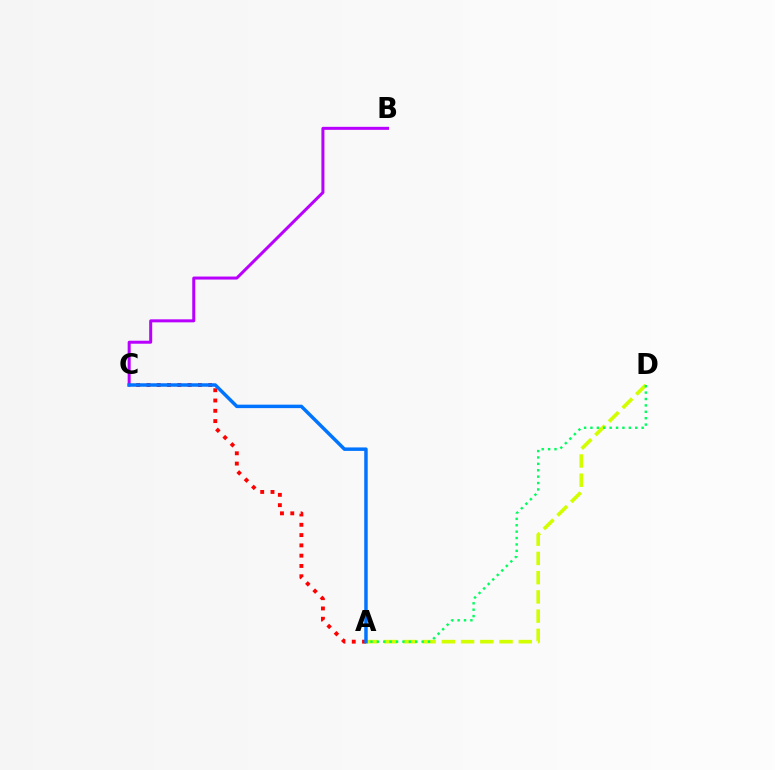{('A', 'C'): [{'color': '#ff0000', 'line_style': 'dotted', 'thickness': 2.8}, {'color': '#0074ff', 'line_style': 'solid', 'thickness': 2.49}], ('A', 'D'): [{'color': '#d1ff00', 'line_style': 'dashed', 'thickness': 2.61}, {'color': '#00ff5c', 'line_style': 'dotted', 'thickness': 1.74}], ('B', 'C'): [{'color': '#b900ff', 'line_style': 'solid', 'thickness': 2.17}]}